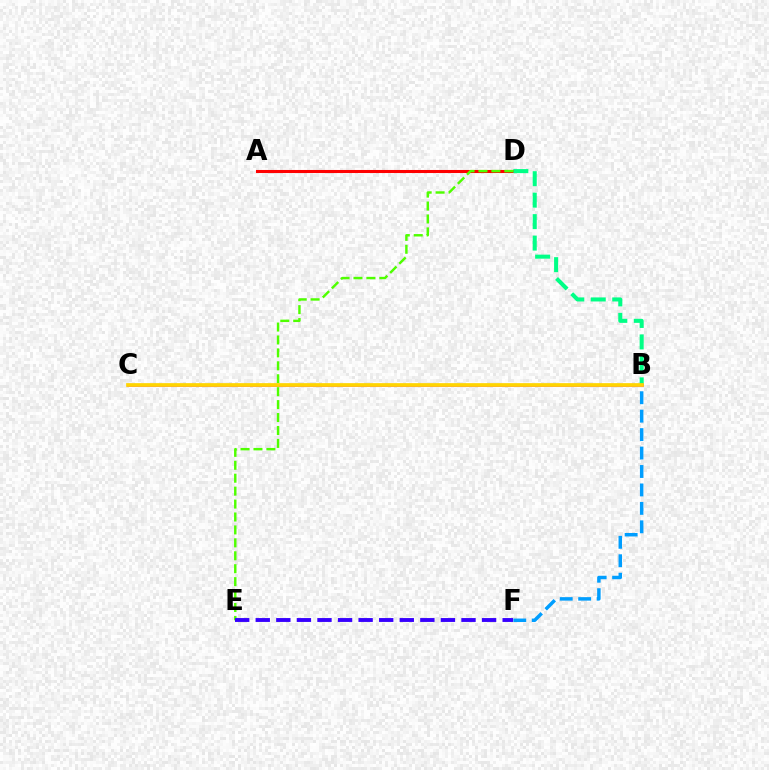{('A', 'D'): [{'color': '#ff0000', 'line_style': 'solid', 'thickness': 2.21}], ('B', 'D'): [{'color': '#00ff86', 'line_style': 'dashed', 'thickness': 2.92}], ('D', 'E'): [{'color': '#4fff00', 'line_style': 'dashed', 'thickness': 1.76}], ('B', 'C'): [{'color': '#ff00ed', 'line_style': 'solid', 'thickness': 1.92}, {'color': '#ffd500', 'line_style': 'solid', 'thickness': 2.67}], ('B', 'F'): [{'color': '#009eff', 'line_style': 'dashed', 'thickness': 2.51}], ('E', 'F'): [{'color': '#3700ff', 'line_style': 'dashed', 'thickness': 2.8}]}